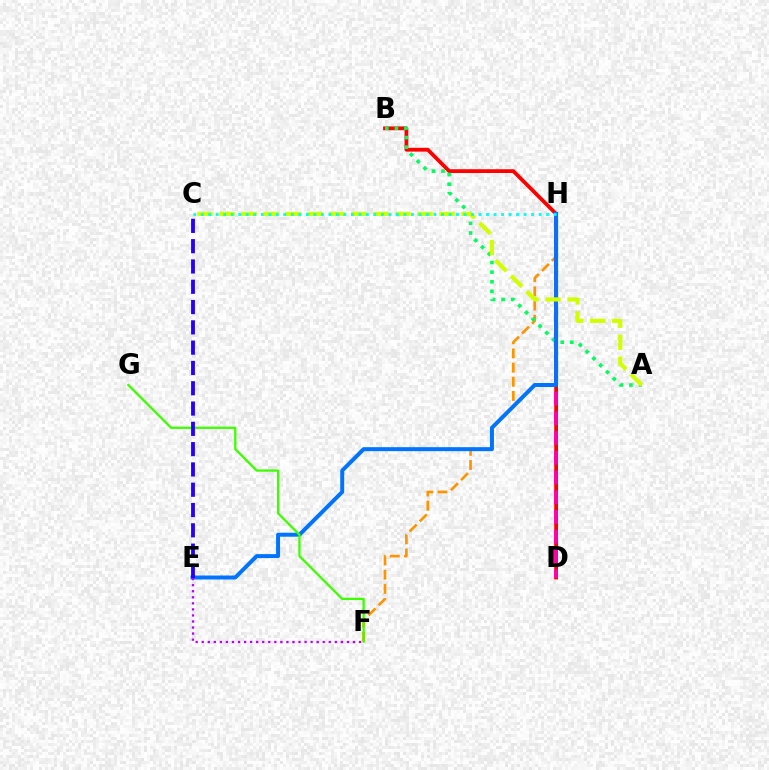{('B', 'D'): [{'color': '#ff0000', 'line_style': 'solid', 'thickness': 2.72}], ('F', 'H'): [{'color': '#ff9400', 'line_style': 'dashed', 'thickness': 1.93}], ('D', 'H'): [{'color': '#ff00ac', 'line_style': 'dashed', 'thickness': 2.68}], ('A', 'B'): [{'color': '#00ff5c', 'line_style': 'dotted', 'thickness': 2.61}], ('E', 'H'): [{'color': '#0074ff', 'line_style': 'solid', 'thickness': 2.87}], ('A', 'C'): [{'color': '#d1ff00', 'line_style': 'dashed', 'thickness': 2.99}], ('C', 'H'): [{'color': '#00fff6', 'line_style': 'dotted', 'thickness': 2.04}], ('F', 'G'): [{'color': '#3dff00', 'line_style': 'solid', 'thickness': 1.64}], ('E', 'F'): [{'color': '#b900ff', 'line_style': 'dotted', 'thickness': 1.64}], ('C', 'E'): [{'color': '#2500ff', 'line_style': 'dashed', 'thickness': 2.76}]}